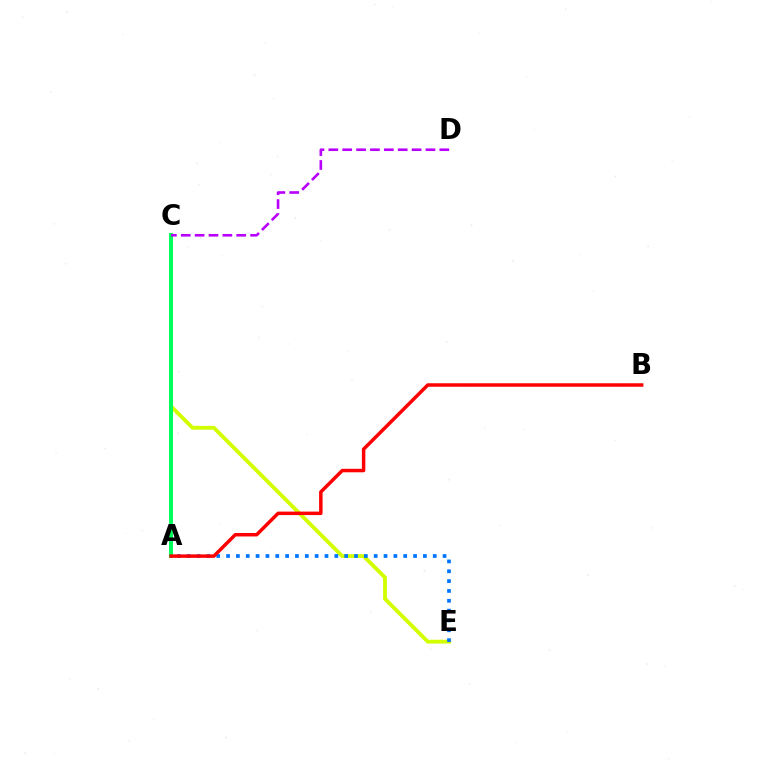{('C', 'E'): [{'color': '#d1ff00', 'line_style': 'solid', 'thickness': 2.76}], ('A', 'C'): [{'color': '#00ff5c', 'line_style': 'solid', 'thickness': 2.85}], ('A', 'E'): [{'color': '#0074ff', 'line_style': 'dotted', 'thickness': 2.67}], ('A', 'B'): [{'color': '#ff0000', 'line_style': 'solid', 'thickness': 2.5}], ('C', 'D'): [{'color': '#b900ff', 'line_style': 'dashed', 'thickness': 1.88}]}